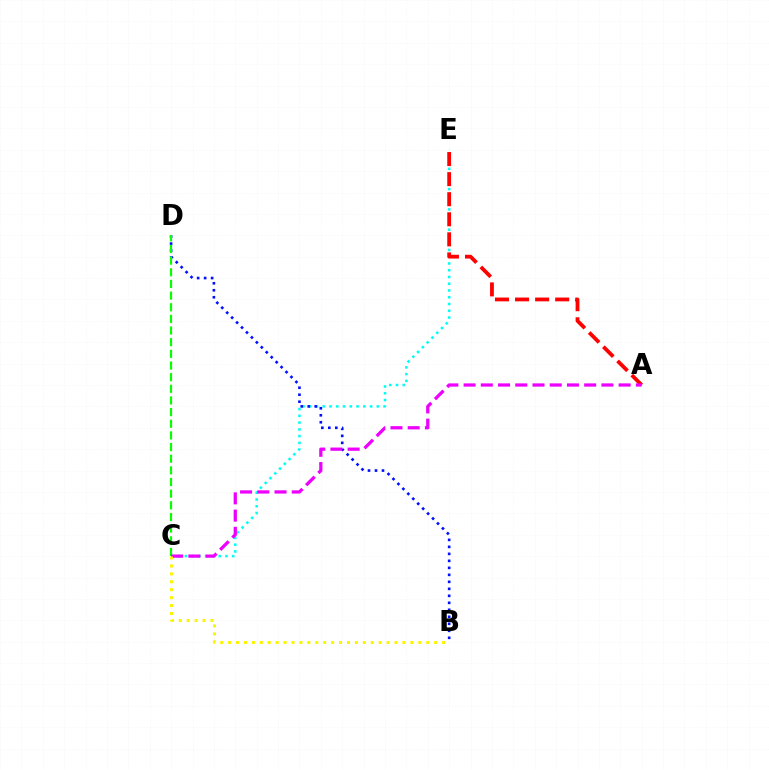{('C', 'E'): [{'color': '#00fff6', 'line_style': 'dotted', 'thickness': 1.84}], ('A', 'E'): [{'color': '#ff0000', 'line_style': 'dashed', 'thickness': 2.73}], ('B', 'D'): [{'color': '#0010ff', 'line_style': 'dotted', 'thickness': 1.9}], ('C', 'D'): [{'color': '#08ff00', 'line_style': 'dashed', 'thickness': 1.58}], ('A', 'C'): [{'color': '#ee00ff', 'line_style': 'dashed', 'thickness': 2.34}], ('B', 'C'): [{'color': '#fcf500', 'line_style': 'dotted', 'thickness': 2.15}]}